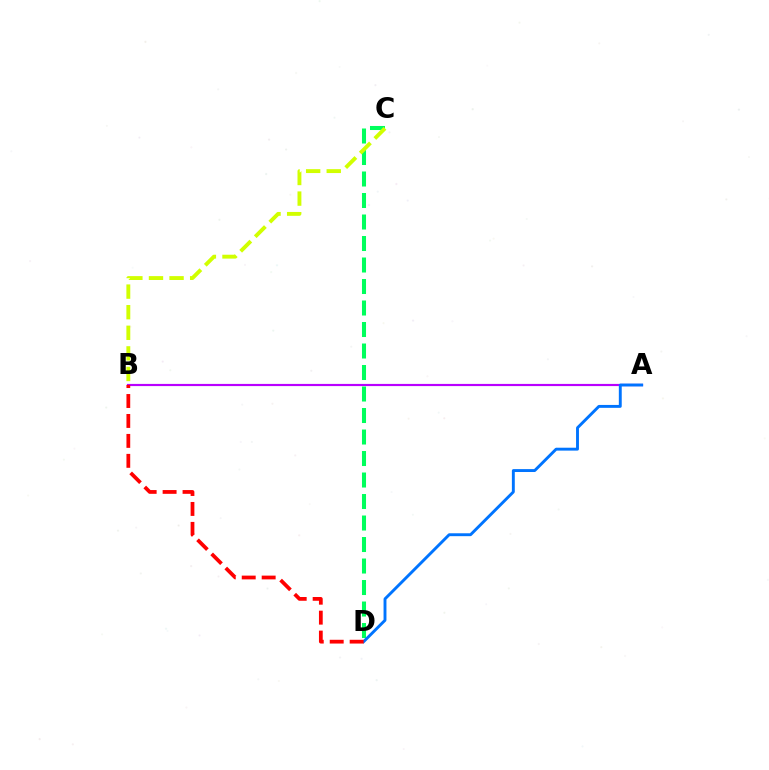{('A', 'B'): [{'color': '#b900ff', 'line_style': 'solid', 'thickness': 1.57}], ('C', 'D'): [{'color': '#00ff5c', 'line_style': 'dashed', 'thickness': 2.92}], ('A', 'D'): [{'color': '#0074ff', 'line_style': 'solid', 'thickness': 2.09}], ('B', 'C'): [{'color': '#d1ff00', 'line_style': 'dashed', 'thickness': 2.8}], ('B', 'D'): [{'color': '#ff0000', 'line_style': 'dashed', 'thickness': 2.71}]}